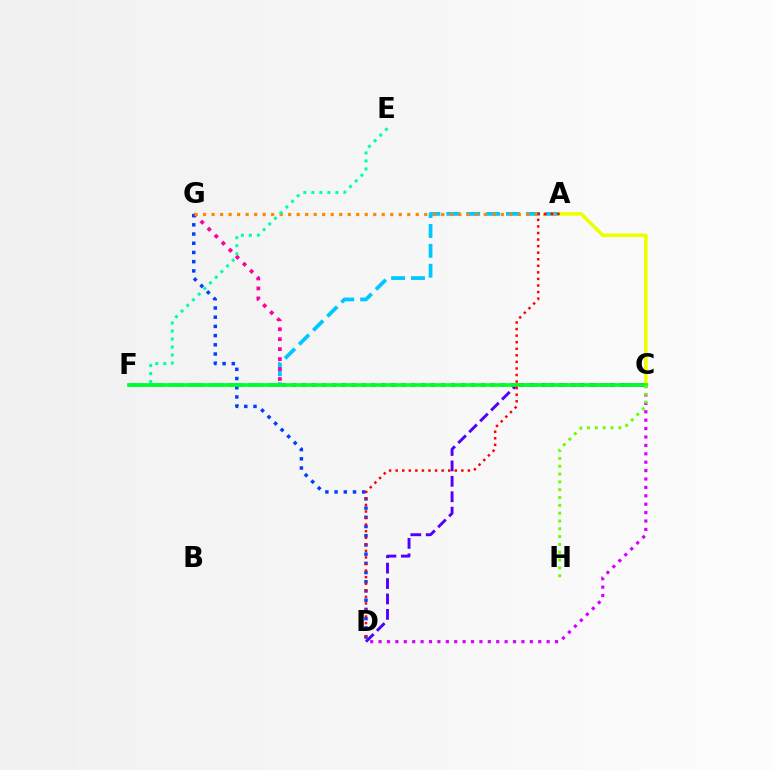{('A', 'F'): [{'color': '#00c7ff', 'line_style': 'dashed', 'thickness': 2.7}], ('C', 'G'): [{'color': '#ff00a0', 'line_style': 'dotted', 'thickness': 2.7}], ('D', 'G'): [{'color': '#003fff', 'line_style': 'dotted', 'thickness': 2.5}], ('C', 'D'): [{'color': '#4f00ff', 'line_style': 'dashed', 'thickness': 2.1}, {'color': '#d600ff', 'line_style': 'dotted', 'thickness': 2.28}], ('A', 'G'): [{'color': '#ff8800', 'line_style': 'dotted', 'thickness': 2.31}], ('A', 'C'): [{'color': '#eeff00', 'line_style': 'solid', 'thickness': 2.6}], ('E', 'F'): [{'color': '#00ffaf', 'line_style': 'dotted', 'thickness': 2.18}], ('C', 'F'): [{'color': '#00ff27', 'line_style': 'solid', 'thickness': 2.63}], ('A', 'D'): [{'color': '#ff0000', 'line_style': 'dotted', 'thickness': 1.78}], ('C', 'H'): [{'color': '#66ff00', 'line_style': 'dotted', 'thickness': 2.12}]}